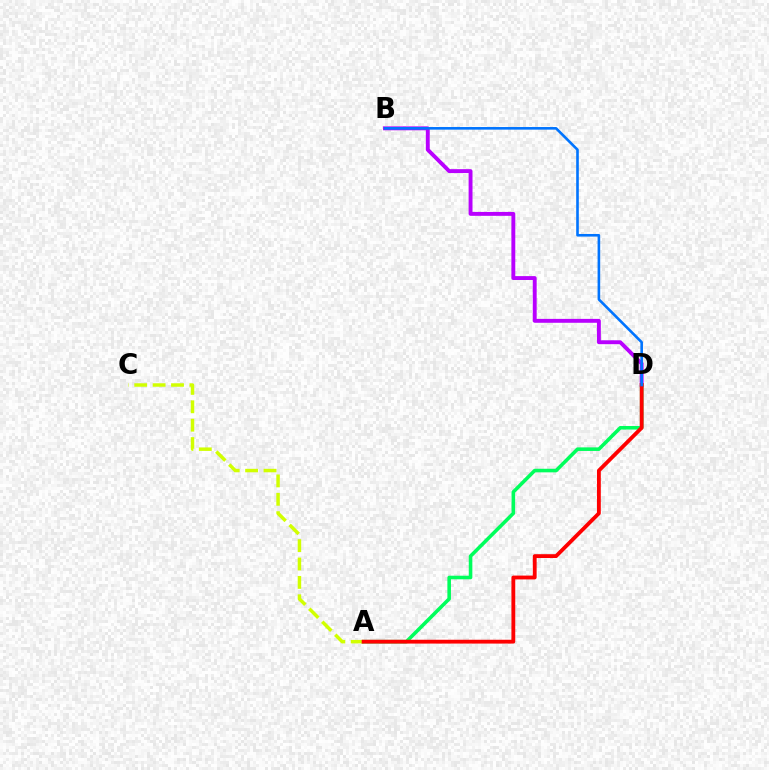{('B', 'D'): [{'color': '#b900ff', 'line_style': 'solid', 'thickness': 2.8}, {'color': '#0074ff', 'line_style': 'solid', 'thickness': 1.88}], ('A', 'D'): [{'color': '#00ff5c', 'line_style': 'solid', 'thickness': 2.58}, {'color': '#ff0000', 'line_style': 'solid', 'thickness': 2.76}], ('A', 'C'): [{'color': '#d1ff00', 'line_style': 'dashed', 'thickness': 2.5}]}